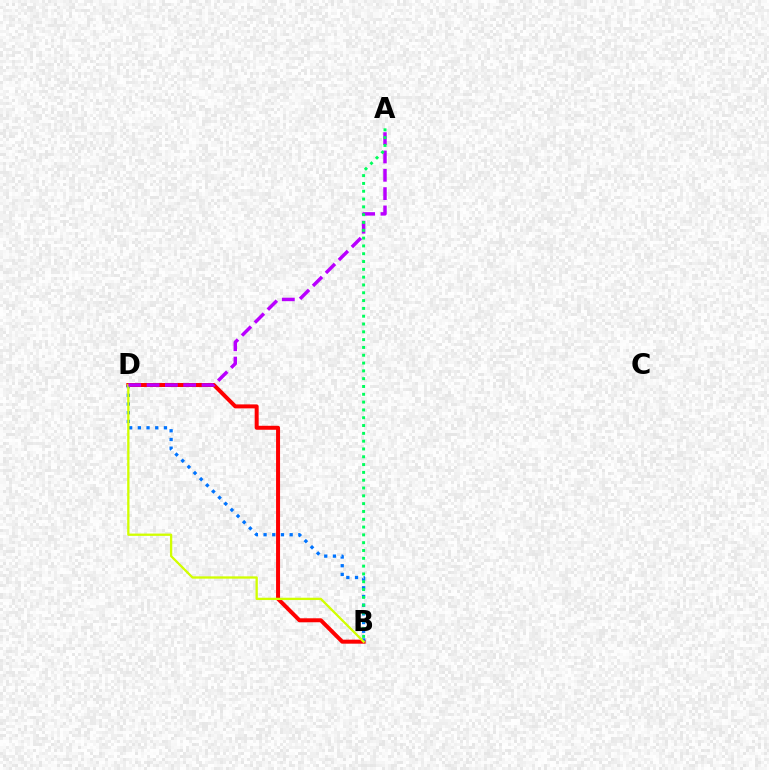{('B', 'D'): [{'color': '#ff0000', 'line_style': 'solid', 'thickness': 2.87}, {'color': '#0074ff', 'line_style': 'dotted', 'thickness': 2.36}, {'color': '#d1ff00', 'line_style': 'solid', 'thickness': 1.65}], ('A', 'D'): [{'color': '#b900ff', 'line_style': 'dashed', 'thickness': 2.49}], ('A', 'B'): [{'color': '#00ff5c', 'line_style': 'dotted', 'thickness': 2.12}]}